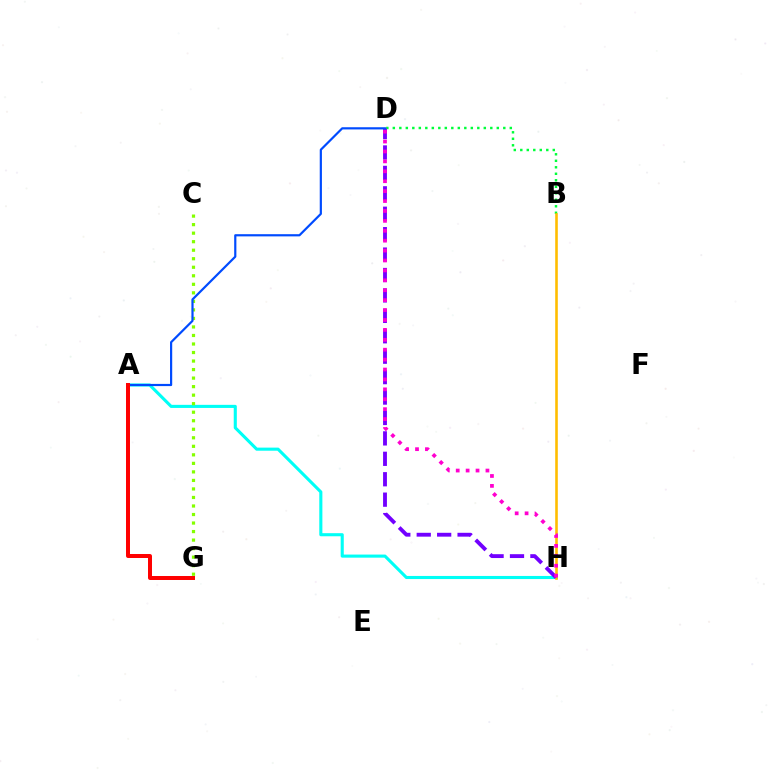{('A', 'H'): [{'color': '#00fff6', 'line_style': 'solid', 'thickness': 2.23}], ('B', 'D'): [{'color': '#00ff39', 'line_style': 'dotted', 'thickness': 1.77}], ('C', 'G'): [{'color': '#84ff00', 'line_style': 'dotted', 'thickness': 2.32}], ('B', 'H'): [{'color': '#ffbd00', 'line_style': 'solid', 'thickness': 1.87}], ('D', 'H'): [{'color': '#7200ff', 'line_style': 'dashed', 'thickness': 2.77}, {'color': '#ff00cf', 'line_style': 'dotted', 'thickness': 2.69}], ('A', 'D'): [{'color': '#004bff', 'line_style': 'solid', 'thickness': 1.58}], ('A', 'G'): [{'color': '#ff0000', 'line_style': 'solid', 'thickness': 2.87}]}